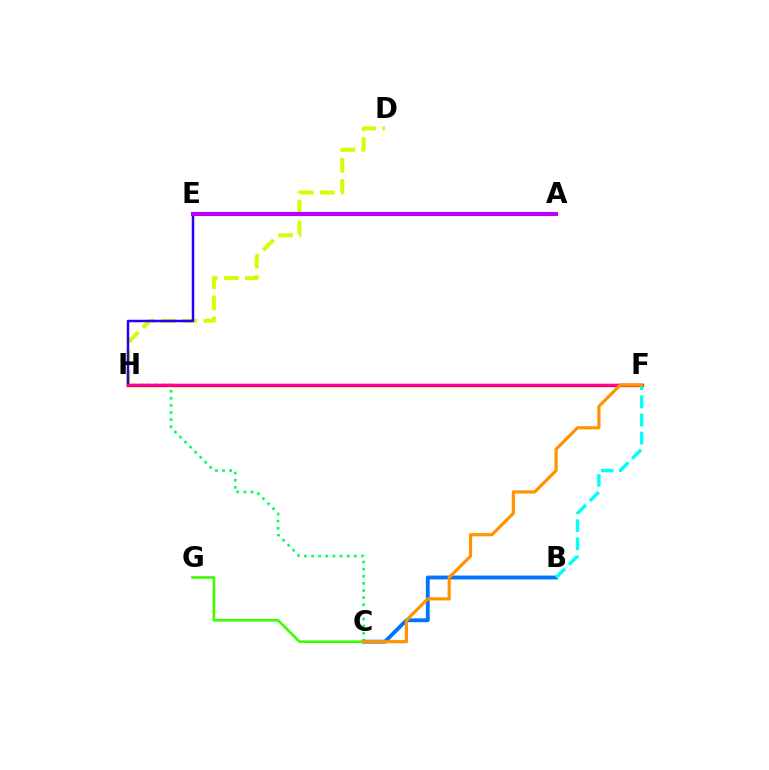{('D', 'H'): [{'color': '#d1ff00', 'line_style': 'dashed', 'thickness': 2.87}], ('C', 'H'): [{'color': '#00ff5c', 'line_style': 'dotted', 'thickness': 1.93}], ('F', 'H'): [{'color': '#ff0000', 'line_style': 'solid', 'thickness': 2.37}, {'color': '#ff00ac', 'line_style': 'solid', 'thickness': 1.72}], ('E', 'H'): [{'color': '#2500ff', 'line_style': 'solid', 'thickness': 1.79}], ('B', 'C'): [{'color': '#0074ff', 'line_style': 'solid', 'thickness': 2.77}], ('A', 'E'): [{'color': '#b900ff', 'line_style': 'solid', 'thickness': 2.97}], ('B', 'F'): [{'color': '#00fff6', 'line_style': 'dashed', 'thickness': 2.46}], ('C', 'G'): [{'color': '#3dff00', 'line_style': 'solid', 'thickness': 1.91}], ('C', 'F'): [{'color': '#ff9400', 'line_style': 'solid', 'thickness': 2.29}]}